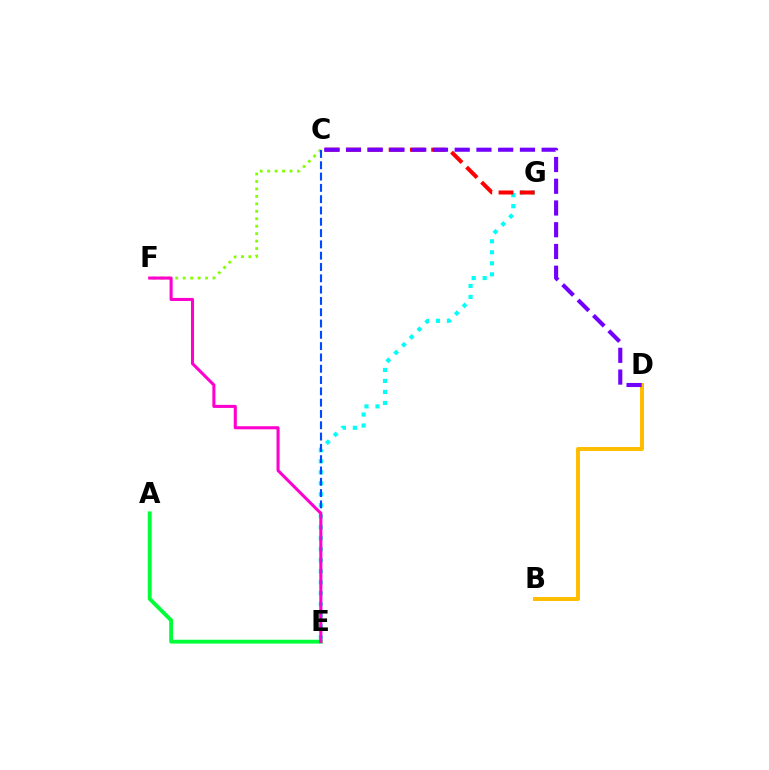{('E', 'G'): [{'color': '#00fff6', 'line_style': 'dotted', 'thickness': 2.99}], ('C', 'F'): [{'color': '#84ff00', 'line_style': 'dotted', 'thickness': 2.03}], ('A', 'E'): [{'color': '#00ff39', 'line_style': 'solid', 'thickness': 2.78}], ('B', 'D'): [{'color': '#ffbd00', 'line_style': 'solid', 'thickness': 2.85}], ('C', 'E'): [{'color': '#004bff', 'line_style': 'dashed', 'thickness': 1.54}], ('C', 'G'): [{'color': '#ff0000', 'line_style': 'dashed', 'thickness': 2.89}], ('E', 'F'): [{'color': '#ff00cf', 'line_style': 'solid', 'thickness': 2.21}], ('C', 'D'): [{'color': '#7200ff', 'line_style': 'dashed', 'thickness': 2.95}]}